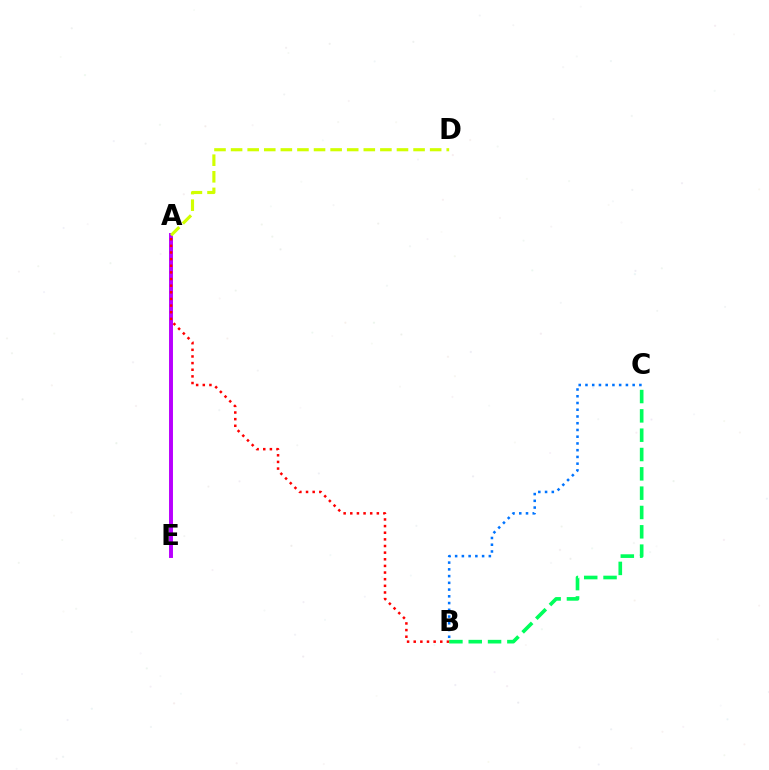{('A', 'E'): [{'color': '#b900ff', 'line_style': 'solid', 'thickness': 2.84}], ('B', 'C'): [{'color': '#0074ff', 'line_style': 'dotted', 'thickness': 1.83}, {'color': '#00ff5c', 'line_style': 'dashed', 'thickness': 2.63}], ('A', 'D'): [{'color': '#d1ff00', 'line_style': 'dashed', 'thickness': 2.25}], ('A', 'B'): [{'color': '#ff0000', 'line_style': 'dotted', 'thickness': 1.8}]}